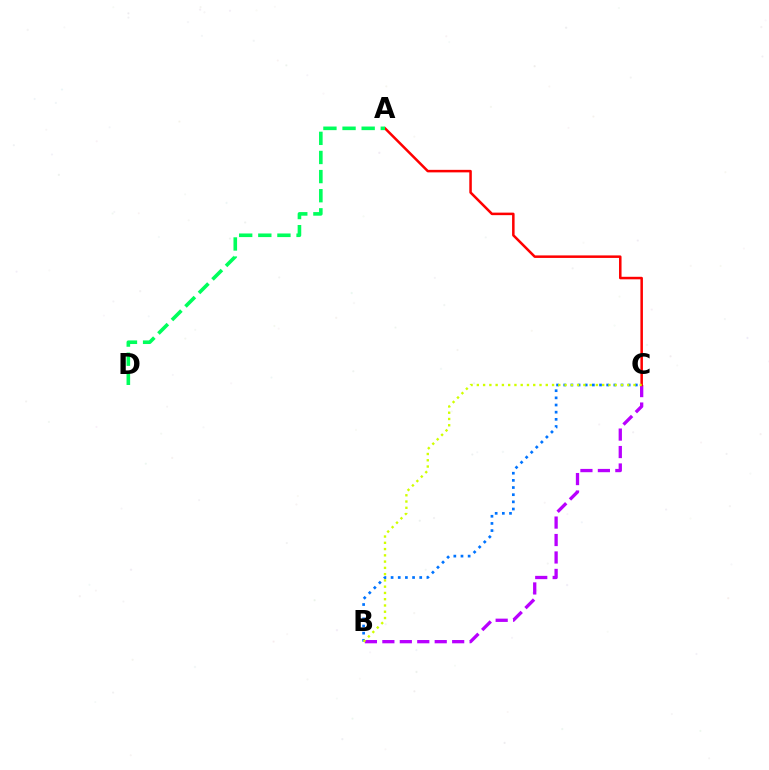{('B', 'C'): [{'color': '#b900ff', 'line_style': 'dashed', 'thickness': 2.37}, {'color': '#0074ff', 'line_style': 'dotted', 'thickness': 1.95}, {'color': '#d1ff00', 'line_style': 'dotted', 'thickness': 1.7}], ('A', 'C'): [{'color': '#ff0000', 'line_style': 'solid', 'thickness': 1.81}], ('A', 'D'): [{'color': '#00ff5c', 'line_style': 'dashed', 'thickness': 2.6}]}